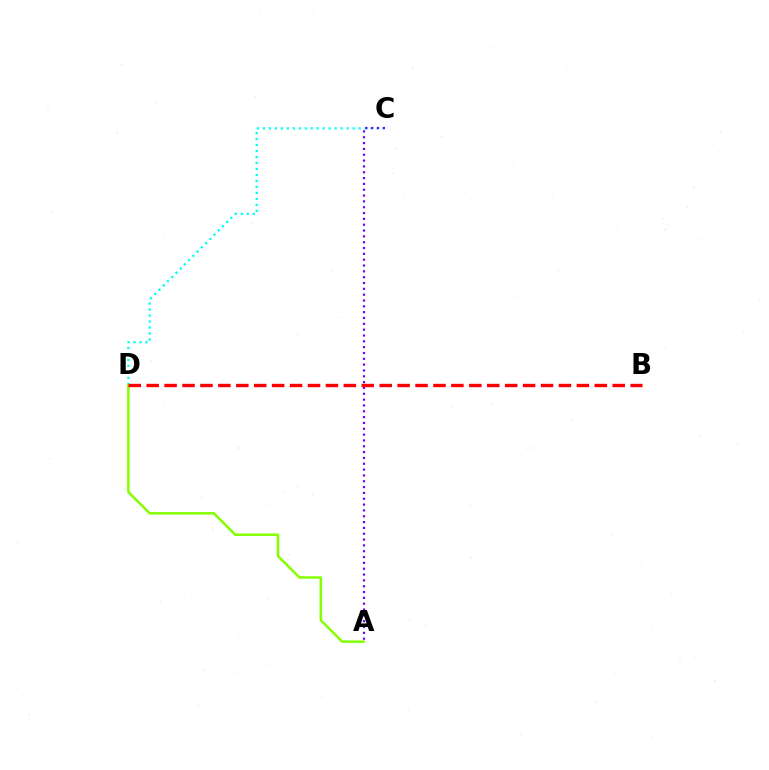{('C', 'D'): [{'color': '#00fff6', 'line_style': 'dotted', 'thickness': 1.63}], ('A', 'C'): [{'color': '#7200ff', 'line_style': 'dotted', 'thickness': 1.58}], ('A', 'D'): [{'color': '#84ff00', 'line_style': 'solid', 'thickness': 1.8}], ('B', 'D'): [{'color': '#ff0000', 'line_style': 'dashed', 'thickness': 2.44}]}